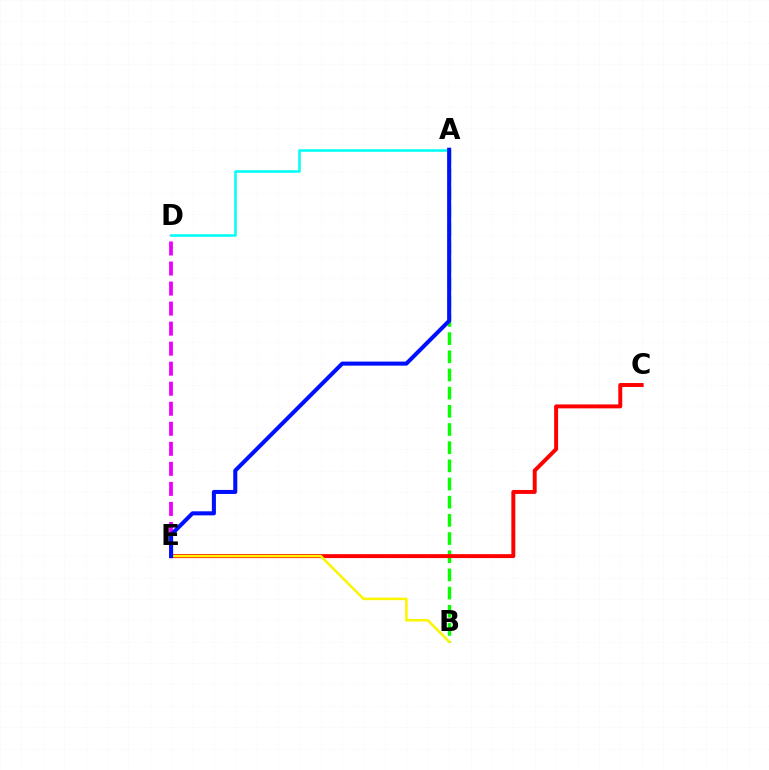{('D', 'E'): [{'color': '#ee00ff', 'line_style': 'dashed', 'thickness': 2.72}], ('A', 'B'): [{'color': '#08ff00', 'line_style': 'dashed', 'thickness': 2.47}], ('C', 'E'): [{'color': '#ff0000', 'line_style': 'solid', 'thickness': 2.84}], ('B', 'E'): [{'color': '#fcf500', 'line_style': 'solid', 'thickness': 1.83}], ('A', 'D'): [{'color': '#00fff6', 'line_style': 'solid', 'thickness': 1.84}], ('A', 'E'): [{'color': '#0010ff', 'line_style': 'solid', 'thickness': 2.92}]}